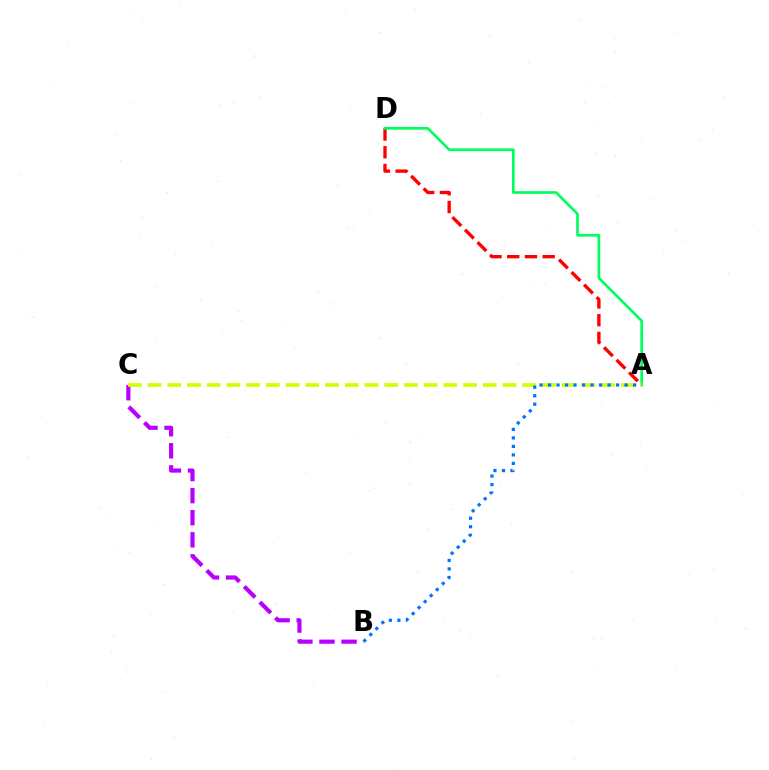{('A', 'D'): [{'color': '#ff0000', 'line_style': 'dashed', 'thickness': 2.41}, {'color': '#00ff5c', 'line_style': 'solid', 'thickness': 1.93}], ('B', 'C'): [{'color': '#b900ff', 'line_style': 'dashed', 'thickness': 3.0}], ('A', 'C'): [{'color': '#d1ff00', 'line_style': 'dashed', 'thickness': 2.68}], ('A', 'B'): [{'color': '#0074ff', 'line_style': 'dotted', 'thickness': 2.31}]}